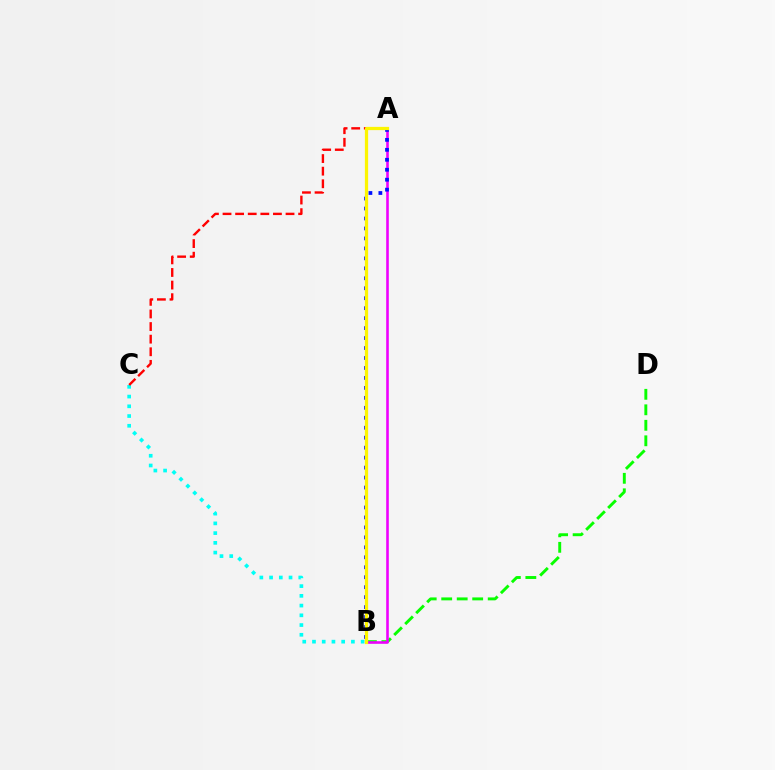{('B', 'C'): [{'color': '#00fff6', 'line_style': 'dotted', 'thickness': 2.64}], ('B', 'D'): [{'color': '#08ff00', 'line_style': 'dashed', 'thickness': 2.1}], ('A', 'B'): [{'color': '#ee00ff', 'line_style': 'solid', 'thickness': 1.87}, {'color': '#0010ff', 'line_style': 'dotted', 'thickness': 2.71}, {'color': '#fcf500', 'line_style': 'solid', 'thickness': 2.35}], ('A', 'C'): [{'color': '#ff0000', 'line_style': 'dashed', 'thickness': 1.71}]}